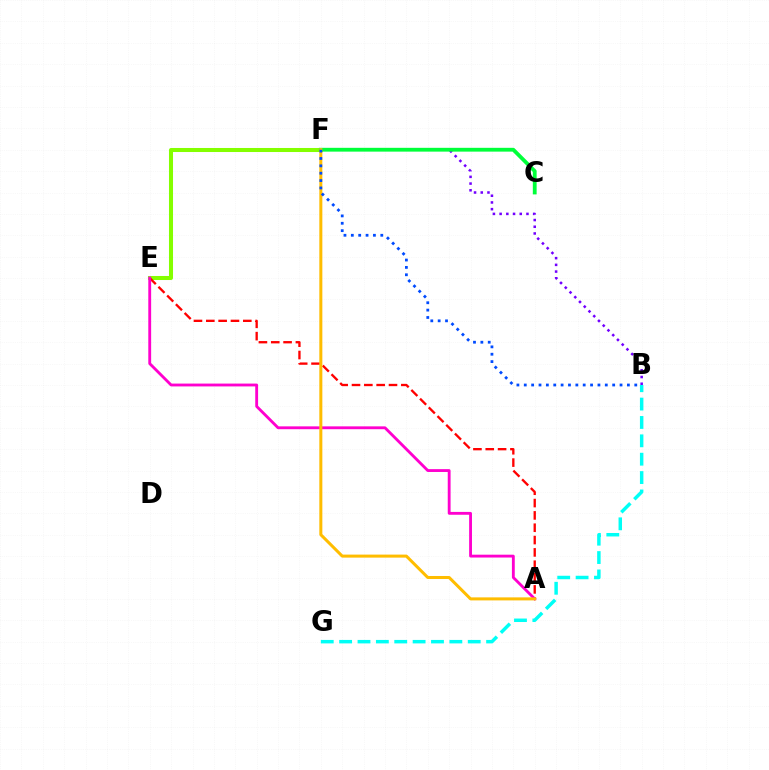{('B', 'F'): [{'color': '#7200ff', 'line_style': 'dotted', 'thickness': 1.82}, {'color': '#004bff', 'line_style': 'dotted', 'thickness': 2.0}], ('E', 'F'): [{'color': '#84ff00', 'line_style': 'solid', 'thickness': 2.91}], ('C', 'F'): [{'color': '#00ff39', 'line_style': 'solid', 'thickness': 2.74}], ('B', 'G'): [{'color': '#00fff6', 'line_style': 'dashed', 'thickness': 2.5}], ('A', 'E'): [{'color': '#ff0000', 'line_style': 'dashed', 'thickness': 1.68}, {'color': '#ff00cf', 'line_style': 'solid', 'thickness': 2.05}], ('A', 'F'): [{'color': '#ffbd00', 'line_style': 'solid', 'thickness': 2.18}]}